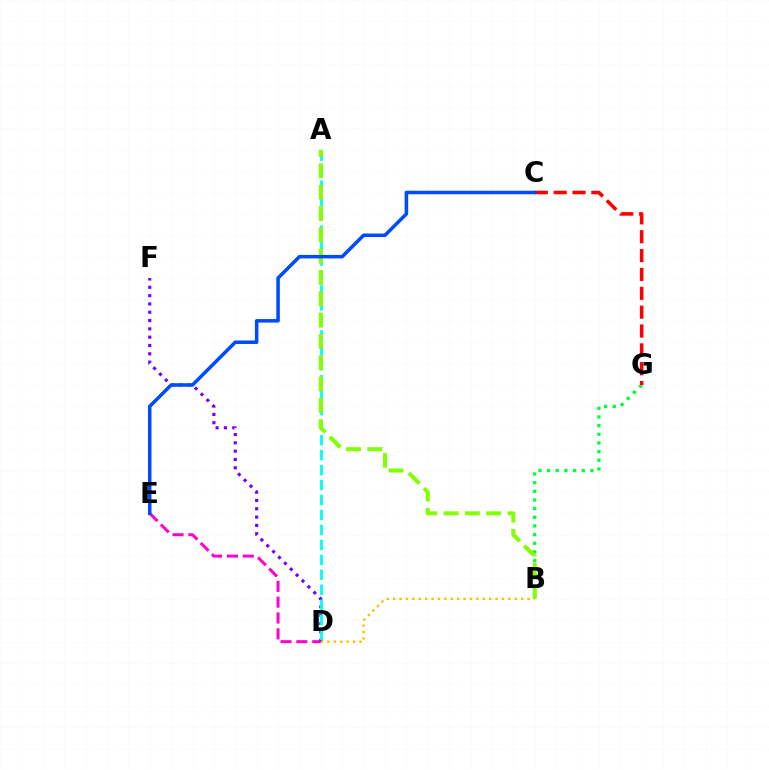{('B', 'G'): [{'color': '#00ff39', 'line_style': 'dotted', 'thickness': 2.35}], ('D', 'E'): [{'color': '#ff00cf', 'line_style': 'dashed', 'thickness': 2.15}], ('C', 'G'): [{'color': '#ff0000', 'line_style': 'dashed', 'thickness': 2.56}], ('D', 'F'): [{'color': '#7200ff', 'line_style': 'dotted', 'thickness': 2.26}], ('A', 'D'): [{'color': '#00fff6', 'line_style': 'dashed', 'thickness': 2.03}], ('A', 'B'): [{'color': '#84ff00', 'line_style': 'dashed', 'thickness': 2.9}], ('B', 'D'): [{'color': '#ffbd00', 'line_style': 'dotted', 'thickness': 1.74}], ('C', 'E'): [{'color': '#004bff', 'line_style': 'solid', 'thickness': 2.54}]}